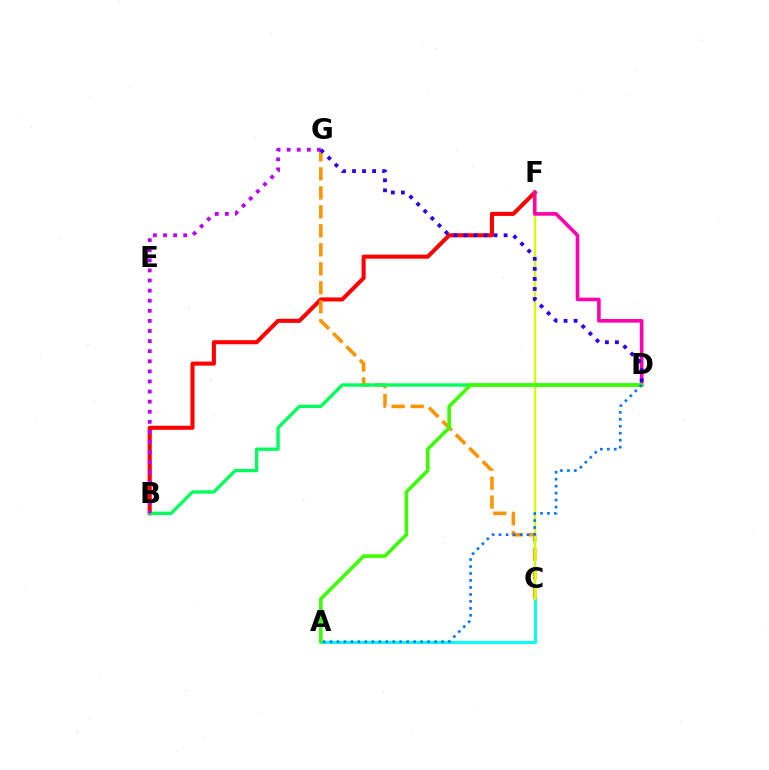{('B', 'F'): [{'color': '#ff0000', 'line_style': 'solid', 'thickness': 2.93}], ('A', 'C'): [{'color': '#00fff6', 'line_style': 'solid', 'thickness': 2.11}], ('C', 'G'): [{'color': '#ff9400', 'line_style': 'dashed', 'thickness': 2.58}], ('C', 'F'): [{'color': '#d1ff00', 'line_style': 'solid', 'thickness': 1.66}], ('B', 'D'): [{'color': '#00ff5c', 'line_style': 'solid', 'thickness': 2.4}], ('D', 'F'): [{'color': '#ff00ac', 'line_style': 'solid', 'thickness': 2.6}], ('A', 'D'): [{'color': '#3dff00', 'line_style': 'solid', 'thickness': 2.57}, {'color': '#0074ff', 'line_style': 'dotted', 'thickness': 1.89}], ('B', 'G'): [{'color': '#b900ff', 'line_style': 'dotted', 'thickness': 2.74}], ('D', 'G'): [{'color': '#2500ff', 'line_style': 'dotted', 'thickness': 2.73}]}